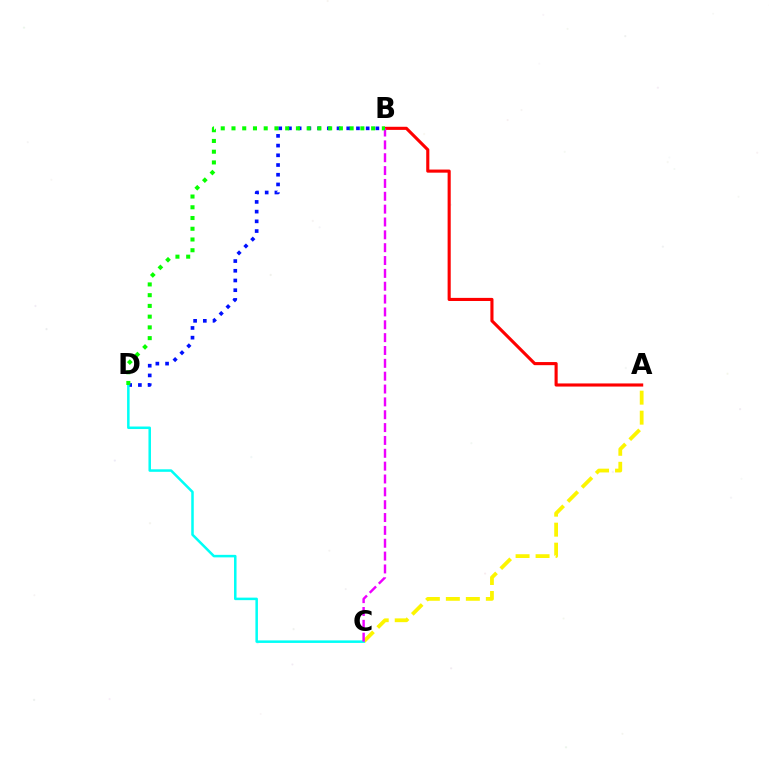{('B', 'D'): [{'color': '#0010ff', 'line_style': 'dotted', 'thickness': 2.64}, {'color': '#08ff00', 'line_style': 'dotted', 'thickness': 2.92}], ('A', 'C'): [{'color': '#fcf500', 'line_style': 'dashed', 'thickness': 2.72}], ('A', 'B'): [{'color': '#ff0000', 'line_style': 'solid', 'thickness': 2.24}], ('C', 'D'): [{'color': '#00fff6', 'line_style': 'solid', 'thickness': 1.82}], ('B', 'C'): [{'color': '#ee00ff', 'line_style': 'dashed', 'thickness': 1.75}]}